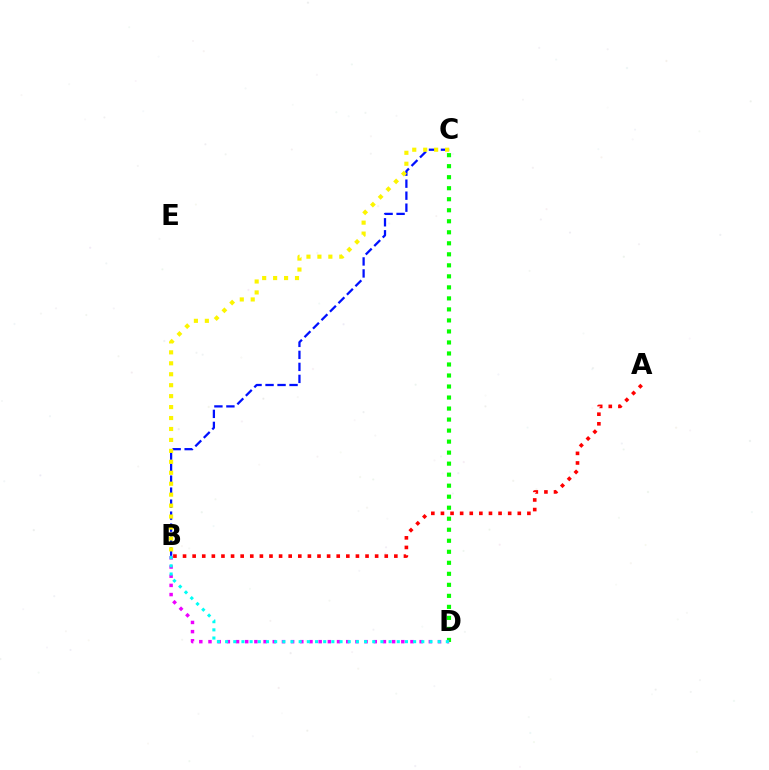{('C', 'D'): [{'color': '#08ff00', 'line_style': 'dotted', 'thickness': 2.99}], ('B', 'D'): [{'color': '#ee00ff', 'line_style': 'dotted', 'thickness': 2.49}, {'color': '#00fff6', 'line_style': 'dotted', 'thickness': 2.22}], ('A', 'B'): [{'color': '#ff0000', 'line_style': 'dotted', 'thickness': 2.61}], ('B', 'C'): [{'color': '#0010ff', 'line_style': 'dashed', 'thickness': 1.63}, {'color': '#fcf500', 'line_style': 'dotted', 'thickness': 2.97}]}